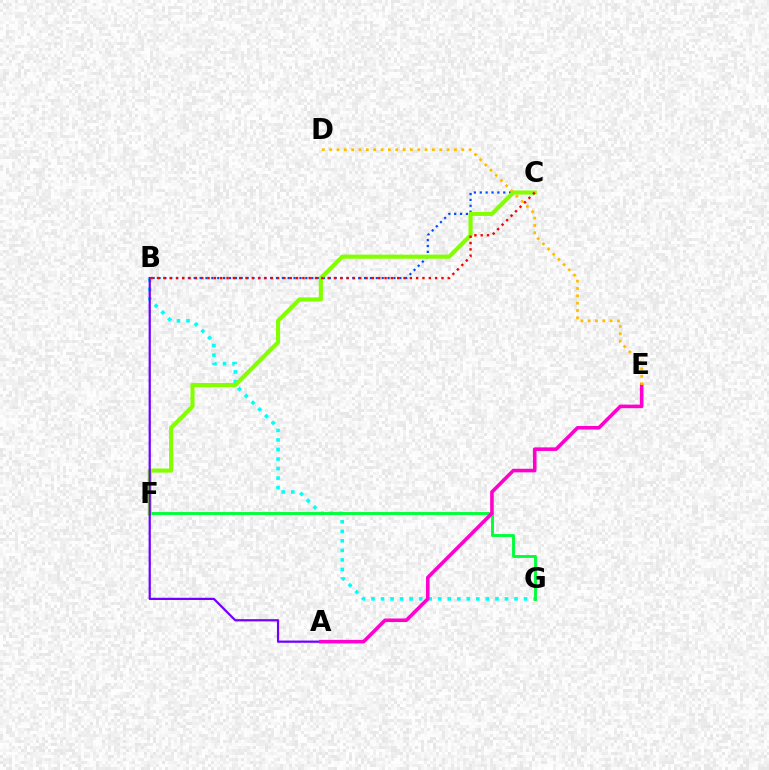{('B', 'C'): [{'color': '#004bff', 'line_style': 'dotted', 'thickness': 1.6}, {'color': '#ff0000', 'line_style': 'dotted', 'thickness': 1.72}], ('B', 'G'): [{'color': '#00fff6', 'line_style': 'dotted', 'thickness': 2.59}], ('F', 'G'): [{'color': '#00ff39', 'line_style': 'solid', 'thickness': 2.07}], ('C', 'F'): [{'color': '#84ff00', 'line_style': 'solid', 'thickness': 2.96}], ('A', 'B'): [{'color': '#7200ff', 'line_style': 'solid', 'thickness': 1.6}], ('A', 'E'): [{'color': '#ff00cf', 'line_style': 'solid', 'thickness': 2.58}], ('D', 'E'): [{'color': '#ffbd00', 'line_style': 'dotted', 'thickness': 1.99}]}